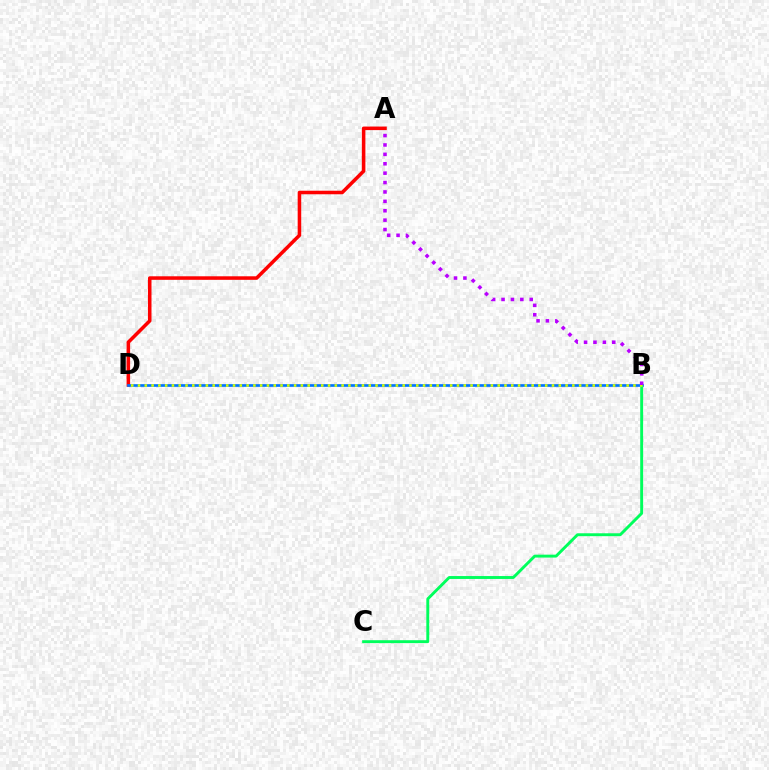{('A', 'D'): [{'color': '#ff0000', 'line_style': 'solid', 'thickness': 2.55}], ('B', 'D'): [{'color': '#0074ff', 'line_style': 'solid', 'thickness': 1.93}, {'color': '#d1ff00', 'line_style': 'dotted', 'thickness': 1.84}], ('B', 'C'): [{'color': '#00ff5c', 'line_style': 'solid', 'thickness': 2.09}], ('A', 'B'): [{'color': '#b900ff', 'line_style': 'dotted', 'thickness': 2.55}]}